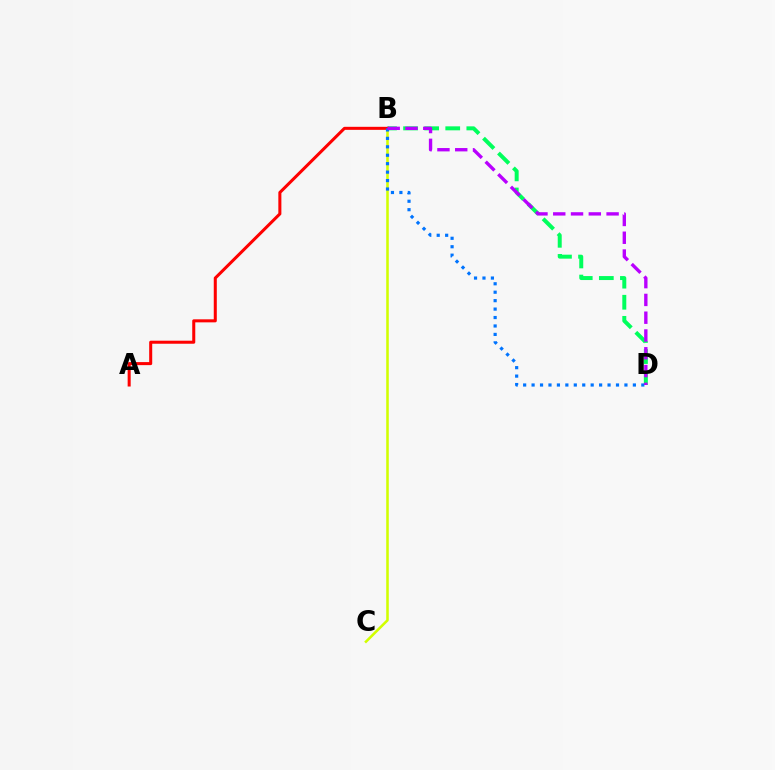{('B', 'D'): [{'color': '#00ff5c', 'line_style': 'dashed', 'thickness': 2.86}, {'color': '#0074ff', 'line_style': 'dotted', 'thickness': 2.29}, {'color': '#b900ff', 'line_style': 'dashed', 'thickness': 2.42}], ('B', 'C'): [{'color': '#d1ff00', 'line_style': 'solid', 'thickness': 1.84}], ('A', 'B'): [{'color': '#ff0000', 'line_style': 'solid', 'thickness': 2.18}]}